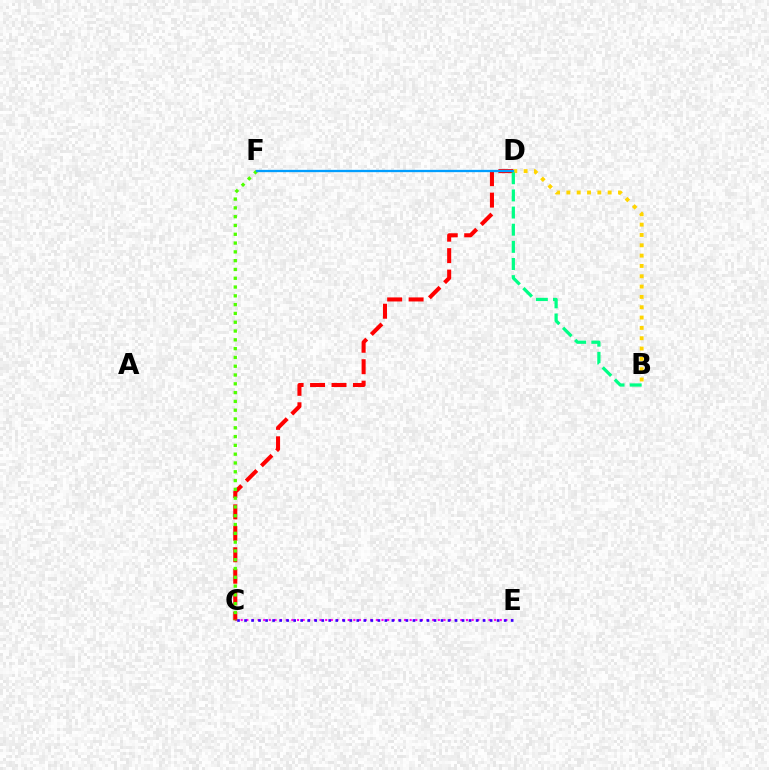{('C', 'E'): [{'color': '#ff00ed', 'line_style': 'dotted', 'thickness': 1.53}, {'color': '#3700ff', 'line_style': 'dotted', 'thickness': 1.91}], ('C', 'D'): [{'color': '#ff0000', 'line_style': 'dashed', 'thickness': 2.91}], ('B', 'D'): [{'color': '#ffd500', 'line_style': 'dotted', 'thickness': 2.81}, {'color': '#00ff86', 'line_style': 'dashed', 'thickness': 2.33}], ('C', 'F'): [{'color': '#4fff00', 'line_style': 'dotted', 'thickness': 2.39}], ('D', 'F'): [{'color': '#009eff', 'line_style': 'solid', 'thickness': 1.65}]}